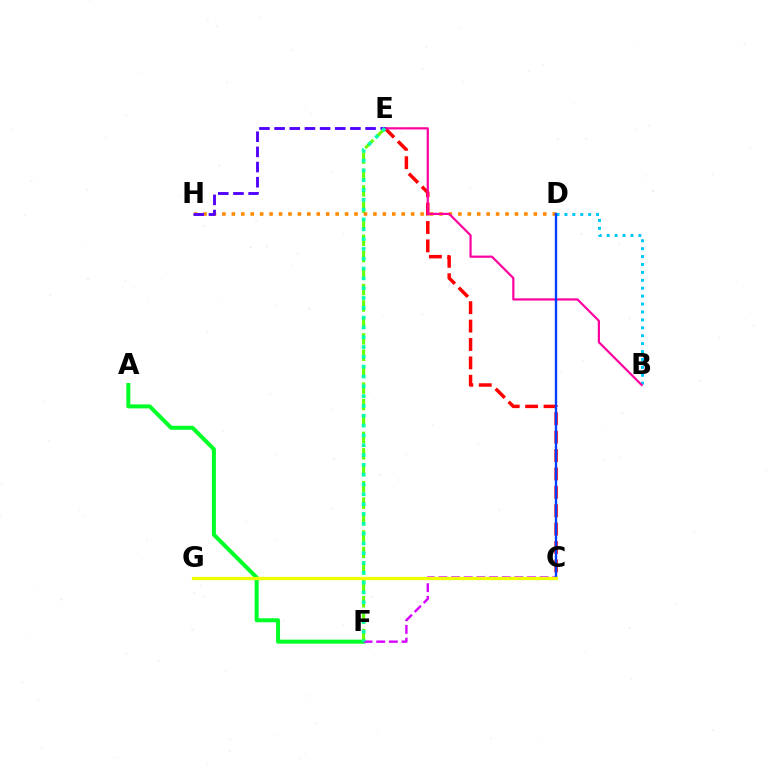{('C', 'E'): [{'color': '#ff0000', 'line_style': 'dashed', 'thickness': 2.5}], ('E', 'F'): [{'color': '#66ff00', 'line_style': 'dashed', 'thickness': 2.23}, {'color': '#00ffaf', 'line_style': 'dotted', 'thickness': 2.67}], ('D', 'H'): [{'color': '#ff8800', 'line_style': 'dotted', 'thickness': 2.56}], ('A', 'F'): [{'color': '#00ff27', 'line_style': 'solid', 'thickness': 2.88}], ('C', 'F'): [{'color': '#d600ff', 'line_style': 'dashed', 'thickness': 1.72}], ('B', 'D'): [{'color': '#00c7ff', 'line_style': 'dotted', 'thickness': 2.15}], ('B', 'E'): [{'color': '#ff00a0', 'line_style': 'solid', 'thickness': 1.59}], ('C', 'D'): [{'color': '#003fff', 'line_style': 'solid', 'thickness': 1.69}], ('C', 'G'): [{'color': '#eeff00', 'line_style': 'solid', 'thickness': 2.34}], ('E', 'H'): [{'color': '#4f00ff', 'line_style': 'dashed', 'thickness': 2.06}]}